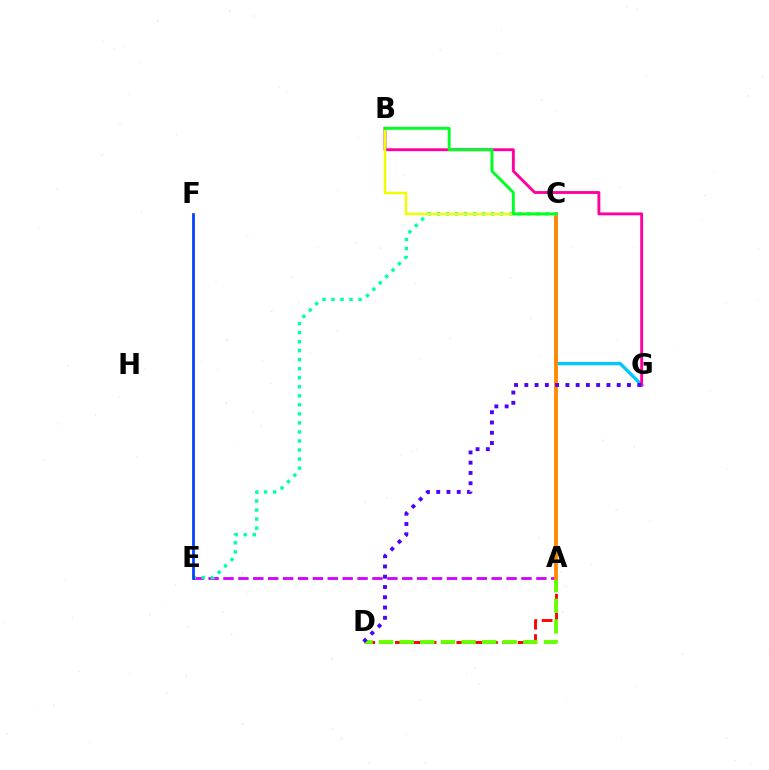{('A', 'D'): [{'color': '#ff0000', 'line_style': 'dashed', 'thickness': 2.08}, {'color': '#66ff00', 'line_style': 'dashed', 'thickness': 2.8}], ('C', 'G'): [{'color': '#00c7ff', 'line_style': 'solid', 'thickness': 2.4}], ('A', 'E'): [{'color': '#d600ff', 'line_style': 'dashed', 'thickness': 2.02}], ('A', 'C'): [{'color': '#ff8800', 'line_style': 'solid', 'thickness': 2.75}], ('C', 'E'): [{'color': '#00ffaf', 'line_style': 'dotted', 'thickness': 2.45}], ('B', 'G'): [{'color': '#ff00a0', 'line_style': 'solid', 'thickness': 2.07}], ('B', 'C'): [{'color': '#eeff00', 'line_style': 'solid', 'thickness': 1.79}, {'color': '#00ff27', 'line_style': 'solid', 'thickness': 2.12}], ('D', 'G'): [{'color': '#4f00ff', 'line_style': 'dotted', 'thickness': 2.79}], ('E', 'F'): [{'color': '#003fff', 'line_style': 'solid', 'thickness': 1.97}]}